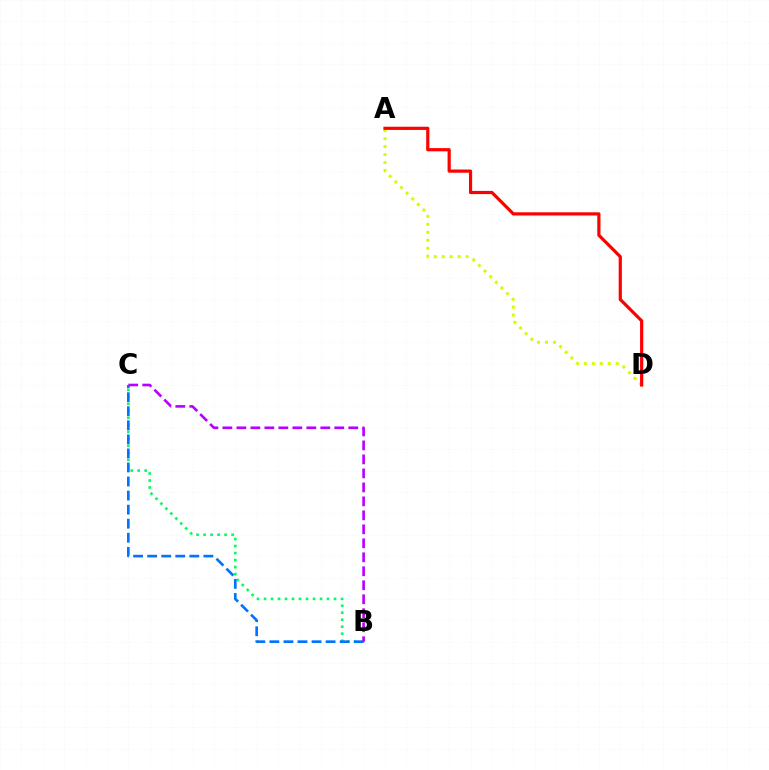{('B', 'C'): [{'color': '#00ff5c', 'line_style': 'dotted', 'thickness': 1.9}, {'color': '#0074ff', 'line_style': 'dashed', 'thickness': 1.91}, {'color': '#b900ff', 'line_style': 'dashed', 'thickness': 1.9}], ('A', 'D'): [{'color': '#d1ff00', 'line_style': 'dotted', 'thickness': 2.16}, {'color': '#ff0000', 'line_style': 'solid', 'thickness': 2.3}]}